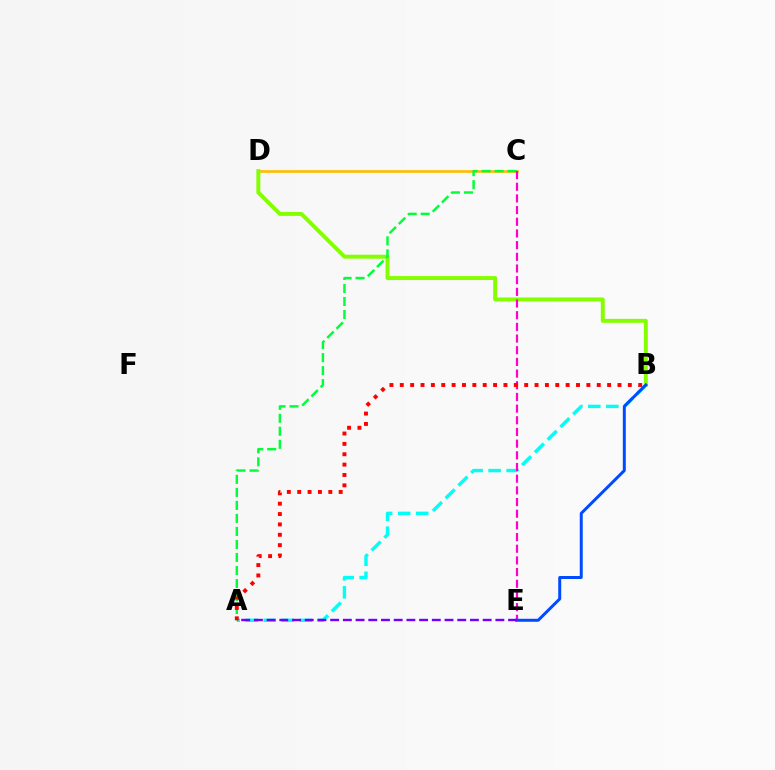{('C', 'D'): [{'color': '#ffbd00', 'line_style': 'solid', 'thickness': 1.92}], ('A', 'B'): [{'color': '#00fff6', 'line_style': 'dashed', 'thickness': 2.45}, {'color': '#ff0000', 'line_style': 'dotted', 'thickness': 2.82}], ('B', 'D'): [{'color': '#84ff00', 'line_style': 'solid', 'thickness': 2.84}], ('A', 'C'): [{'color': '#00ff39', 'line_style': 'dashed', 'thickness': 1.77}], ('C', 'E'): [{'color': '#ff00cf', 'line_style': 'dashed', 'thickness': 1.59}], ('B', 'E'): [{'color': '#004bff', 'line_style': 'solid', 'thickness': 2.15}], ('A', 'E'): [{'color': '#7200ff', 'line_style': 'dashed', 'thickness': 1.73}]}